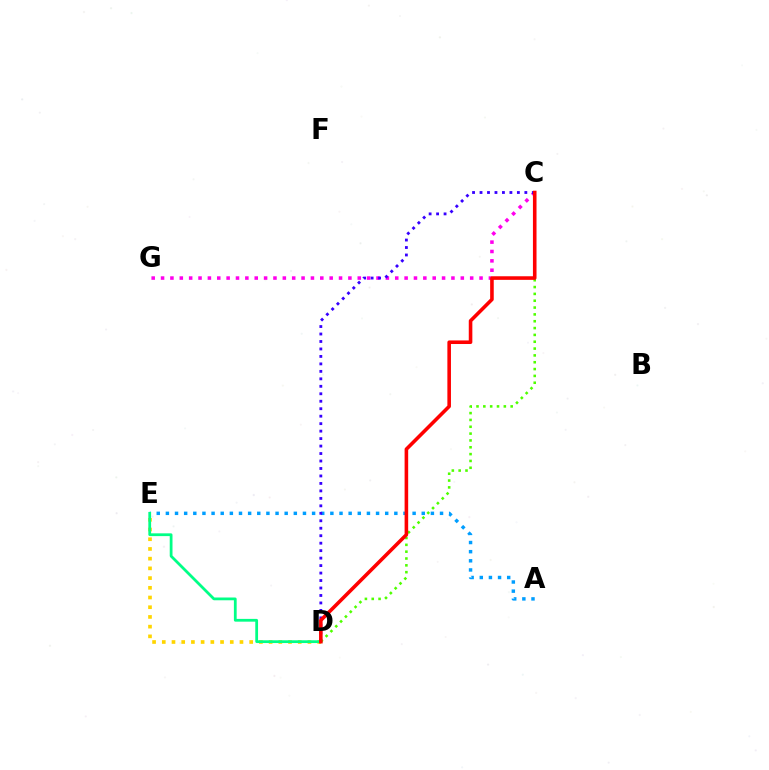{('A', 'E'): [{'color': '#009eff', 'line_style': 'dotted', 'thickness': 2.48}], ('D', 'E'): [{'color': '#ffd500', 'line_style': 'dotted', 'thickness': 2.64}, {'color': '#00ff86', 'line_style': 'solid', 'thickness': 2.0}], ('C', 'G'): [{'color': '#ff00ed', 'line_style': 'dotted', 'thickness': 2.55}], ('C', 'D'): [{'color': '#3700ff', 'line_style': 'dotted', 'thickness': 2.03}, {'color': '#4fff00', 'line_style': 'dotted', 'thickness': 1.86}, {'color': '#ff0000', 'line_style': 'solid', 'thickness': 2.58}]}